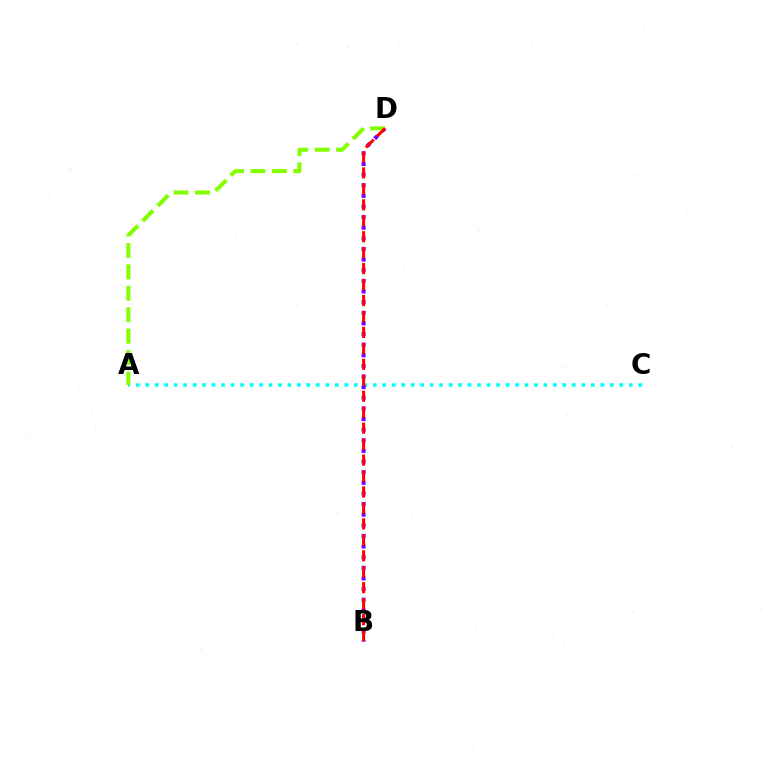{('A', 'C'): [{'color': '#00fff6', 'line_style': 'dotted', 'thickness': 2.58}], ('B', 'D'): [{'color': '#7200ff', 'line_style': 'dotted', 'thickness': 2.89}, {'color': '#ff0000', 'line_style': 'dashed', 'thickness': 2.17}], ('A', 'D'): [{'color': '#84ff00', 'line_style': 'dashed', 'thickness': 2.91}]}